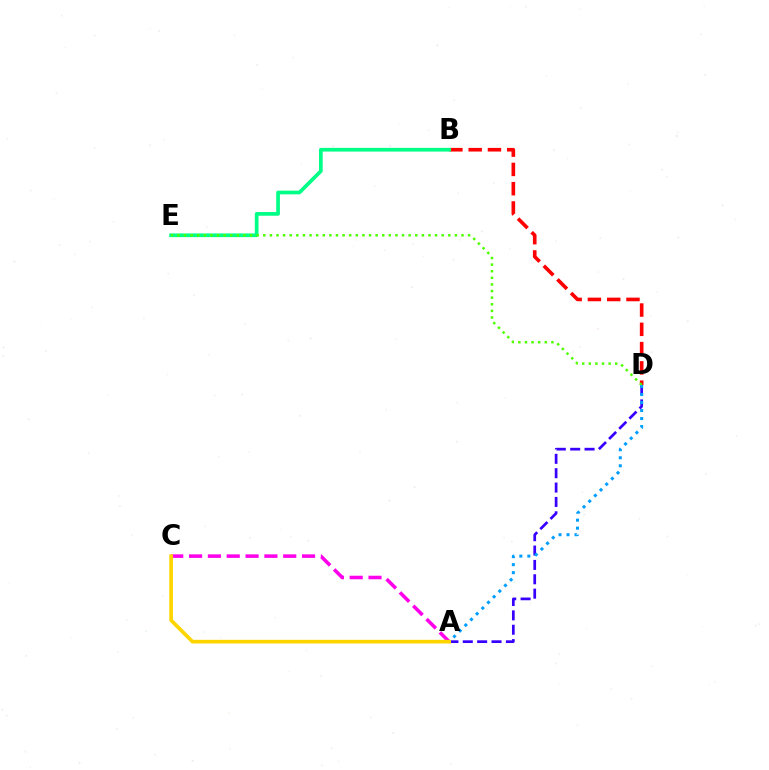{('A', 'D'): [{'color': '#3700ff', 'line_style': 'dashed', 'thickness': 1.95}, {'color': '#009eff', 'line_style': 'dotted', 'thickness': 2.18}], ('B', 'D'): [{'color': '#ff0000', 'line_style': 'dashed', 'thickness': 2.62}], ('B', 'E'): [{'color': '#00ff86', 'line_style': 'solid', 'thickness': 2.66}], ('D', 'E'): [{'color': '#4fff00', 'line_style': 'dotted', 'thickness': 1.8}], ('A', 'C'): [{'color': '#ff00ed', 'line_style': 'dashed', 'thickness': 2.56}, {'color': '#ffd500', 'line_style': 'solid', 'thickness': 2.65}]}